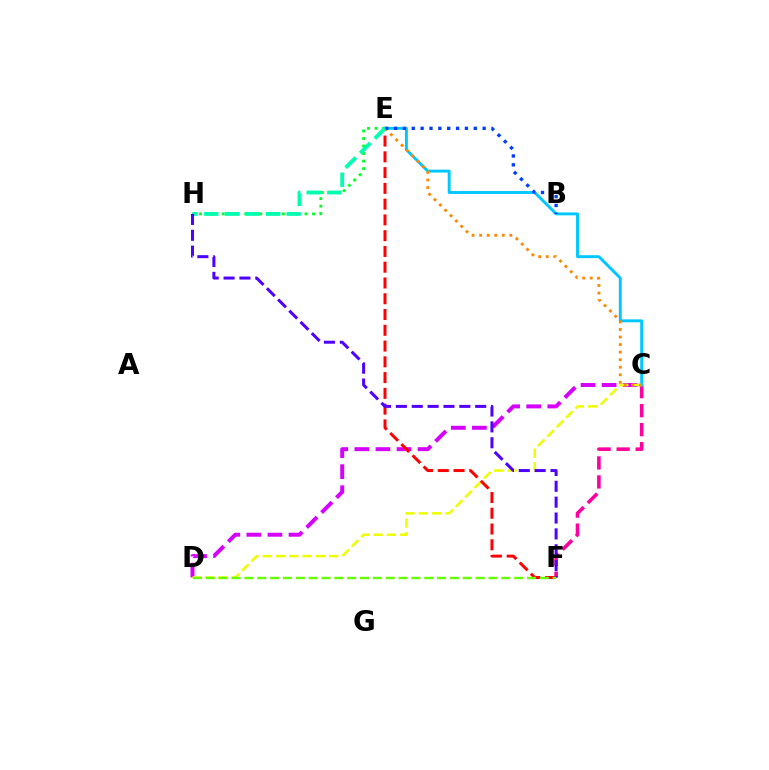{('E', 'H'): [{'color': '#00ff27', 'line_style': 'dotted', 'thickness': 2.05}, {'color': '#00ffaf', 'line_style': 'dashed', 'thickness': 2.8}], ('C', 'F'): [{'color': '#ff00a0', 'line_style': 'dashed', 'thickness': 2.58}], ('C', 'E'): [{'color': '#00c7ff', 'line_style': 'solid', 'thickness': 2.1}, {'color': '#ff8800', 'line_style': 'dotted', 'thickness': 2.05}], ('C', 'D'): [{'color': '#d600ff', 'line_style': 'dashed', 'thickness': 2.86}, {'color': '#eeff00', 'line_style': 'dashed', 'thickness': 1.81}], ('E', 'F'): [{'color': '#ff0000', 'line_style': 'dashed', 'thickness': 2.14}], ('B', 'E'): [{'color': '#003fff', 'line_style': 'dotted', 'thickness': 2.41}], ('F', 'H'): [{'color': '#4f00ff', 'line_style': 'dashed', 'thickness': 2.16}], ('D', 'F'): [{'color': '#66ff00', 'line_style': 'dashed', 'thickness': 1.75}]}